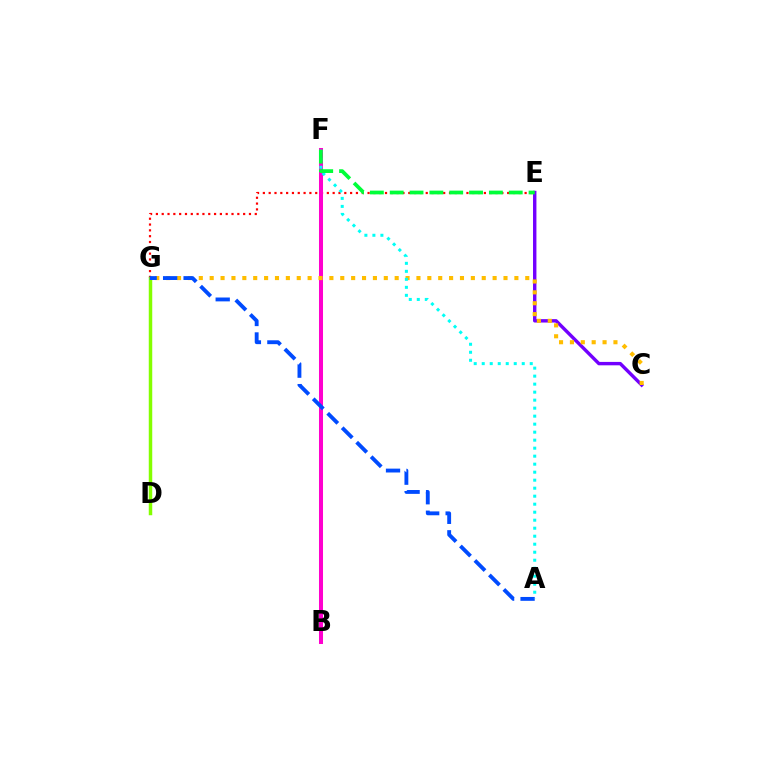{('E', 'G'): [{'color': '#ff0000', 'line_style': 'dotted', 'thickness': 1.58}], ('C', 'E'): [{'color': '#7200ff', 'line_style': 'solid', 'thickness': 2.45}], ('B', 'F'): [{'color': '#ff00cf', 'line_style': 'solid', 'thickness': 2.89}], ('C', 'G'): [{'color': '#ffbd00', 'line_style': 'dotted', 'thickness': 2.96}], ('D', 'G'): [{'color': '#84ff00', 'line_style': 'solid', 'thickness': 2.5}], ('A', 'G'): [{'color': '#004bff', 'line_style': 'dashed', 'thickness': 2.78}], ('A', 'F'): [{'color': '#00fff6', 'line_style': 'dotted', 'thickness': 2.17}], ('E', 'F'): [{'color': '#00ff39', 'line_style': 'dashed', 'thickness': 2.69}]}